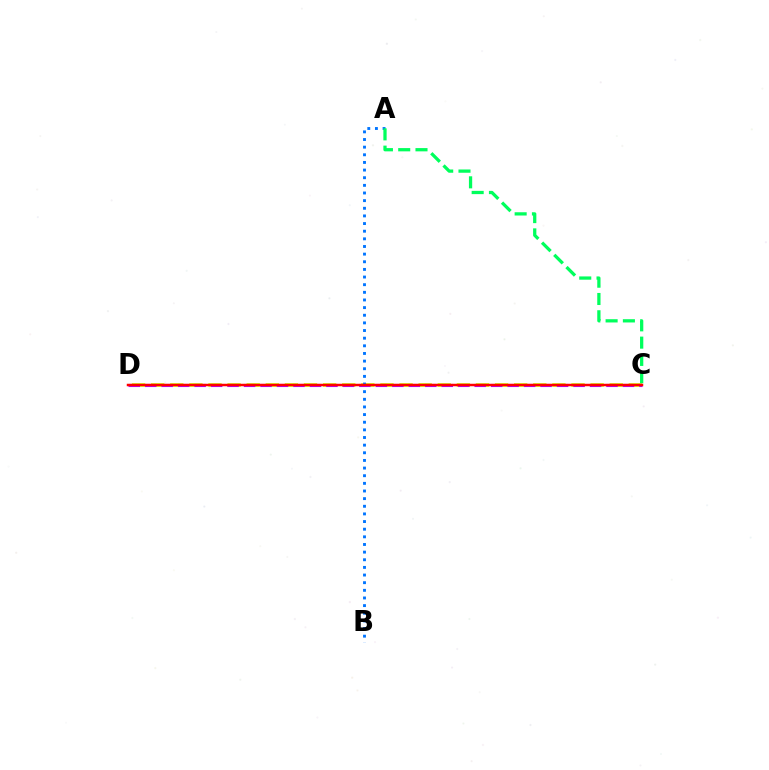{('C', 'D'): [{'color': '#d1ff00', 'line_style': 'dashed', 'thickness': 2.6}, {'color': '#b900ff', 'line_style': 'dashed', 'thickness': 2.24}, {'color': '#ff0000', 'line_style': 'solid', 'thickness': 1.78}], ('A', 'B'): [{'color': '#0074ff', 'line_style': 'dotted', 'thickness': 2.08}], ('A', 'C'): [{'color': '#00ff5c', 'line_style': 'dashed', 'thickness': 2.35}]}